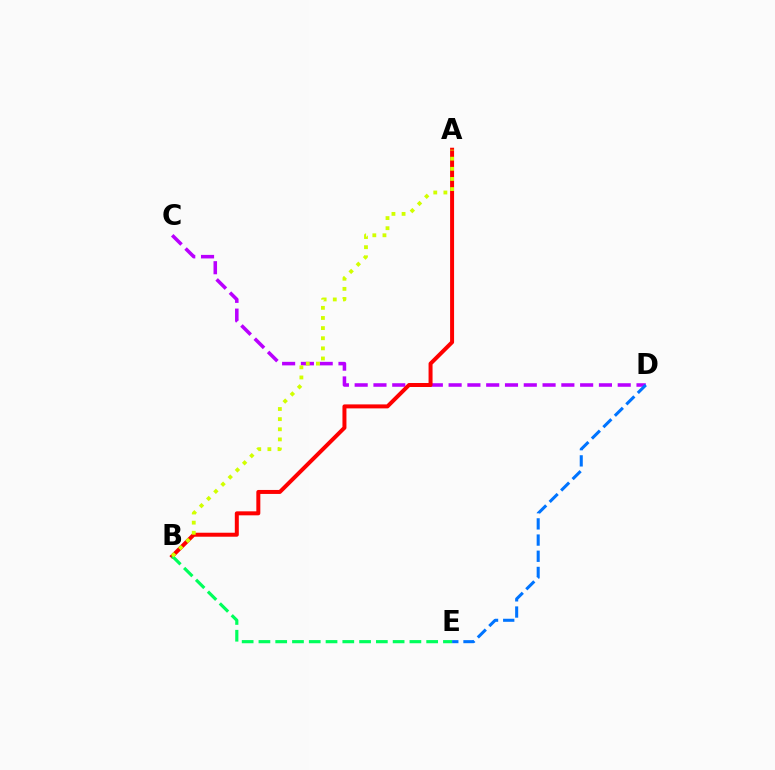{('C', 'D'): [{'color': '#b900ff', 'line_style': 'dashed', 'thickness': 2.55}], ('A', 'B'): [{'color': '#ff0000', 'line_style': 'solid', 'thickness': 2.87}, {'color': '#d1ff00', 'line_style': 'dotted', 'thickness': 2.75}], ('B', 'E'): [{'color': '#00ff5c', 'line_style': 'dashed', 'thickness': 2.28}], ('D', 'E'): [{'color': '#0074ff', 'line_style': 'dashed', 'thickness': 2.2}]}